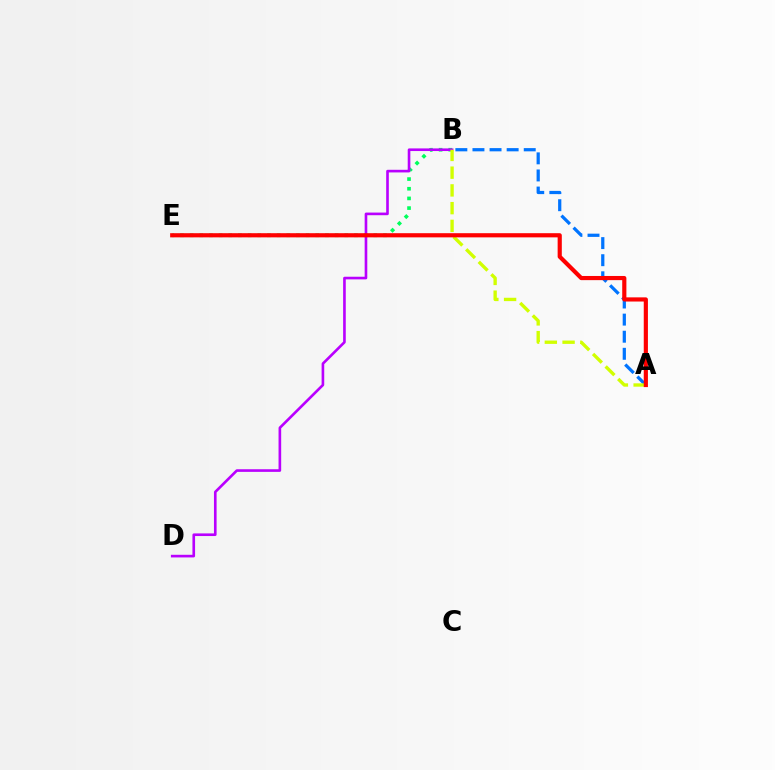{('A', 'B'): [{'color': '#0074ff', 'line_style': 'dashed', 'thickness': 2.32}, {'color': '#d1ff00', 'line_style': 'dashed', 'thickness': 2.41}], ('B', 'E'): [{'color': '#00ff5c', 'line_style': 'dotted', 'thickness': 2.63}], ('B', 'D'): [{'color': '#b900ff', 'line_style': 'solid', 'thickness': 1.9}], ('A', 'E'): [{'color': '#ff0000', 'line_style': 'solid', 'thickness': 3.0}]}